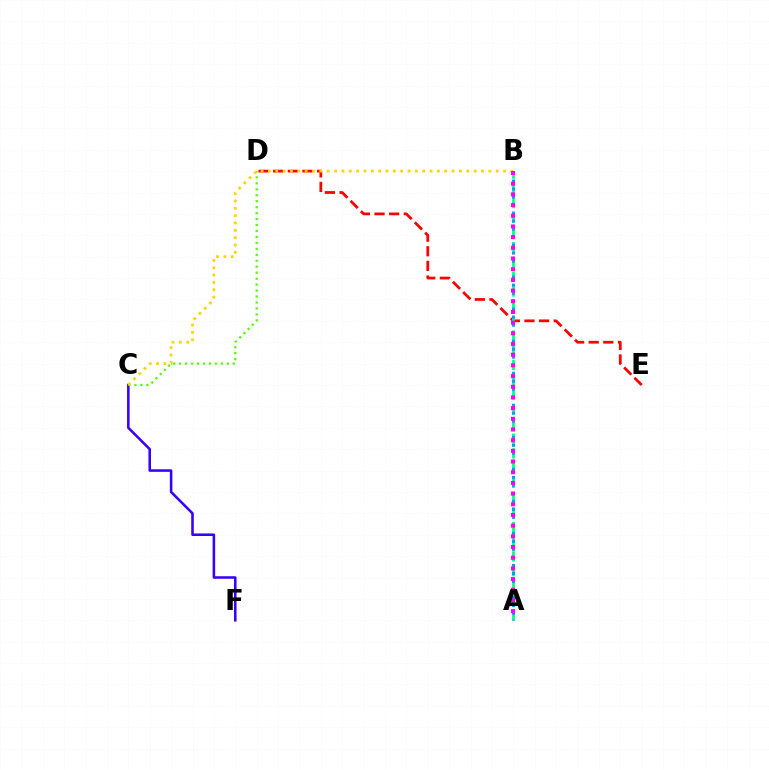{('C', 'F'): [{'color': '#3700ff', 'line_style': 'solid', 'thickness': 1.84}], ('C', 'D'): [{'color': '#4fff00', 'line_style': 'dotted', 'thickness': 1.62}], ('D', 'E'): [{'color': '#ff0000', 'line_style': 'dashed', 'thickness': 1.99}], ('A', 'B'): [{'color': '#00ff86', 'line_style': 'dashed', 'thickness': 2.0}, {'color': '#009eff', 'line_style': 'dotted', 'thickness': 2.18}, {'color': '#ff00ed', 'line_style': 'dotted', 'thickness': 2.9}], ('B', 'C'): [{'color': '#ffd500', 'line_style': 'dotted', 'thickness': 2.0}]}